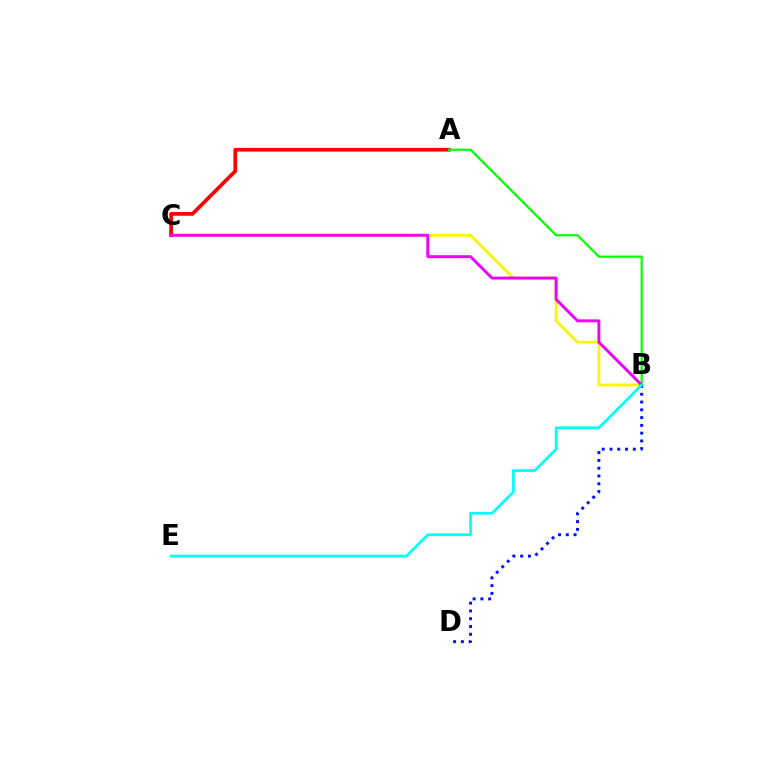{('B', 'C'): [{'color': '#fcf500', 'line_style': 'solid', 'thickness': 1.97}, {'color': '#ee00ff', 'line_style': 'solid', 'thickness': 2.11}], ('A', 'C'): [{'color': '#ff0000', 'line_style': 'solid', 'thickness': 2.66}], ('A', 'B'): [{'color': '#08ff00', 'line_style': 'solid', 'thickness': 1.6}], ('B', 'D'): [{'color': '#0010ff', 'line_style': 'dotted', 'thickness': 2.11}], ('B', 'E'): [{'color': '#00fff6', 'line_style': 'solid', 'thickness': 1.96}]}